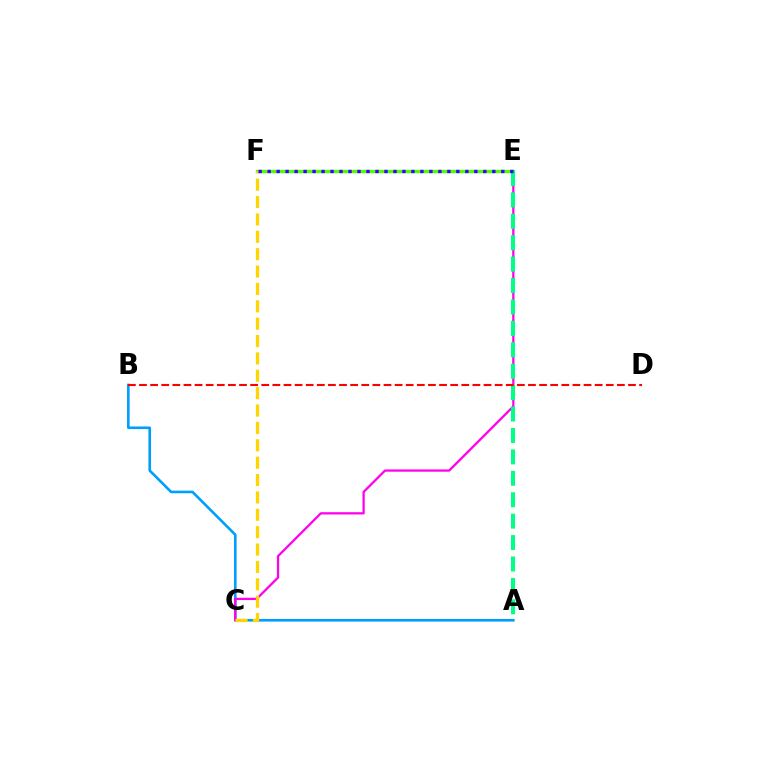{('A', 'B'): [{'color': '#009eff', 'line_style': 'solid', 'thickness': 1.89}], ('C', 'E'): [{'color': '#ff00ed', 'line_style': 'solid', 'thickness': 1.63}], ('E', 'F'): [{'color': '#4fff00', 'line_style': 'solid', 'thickness': 2.37}, {'color': '#3700ff', 'line_style': 'dotted', 'thickness': 2.44}], ('C', 'F'): [{'color': '#ffd500', 'line_style': 'dashed', 'thickness': 2.36}], ('A', 'E'): [{'color': '#00ff86', 'line_style': 'dashed', 'thickness': 2.91}], ('B', 'D'): [{'color': '#ff0000', 'line_style': 'dashed', 'thickness': 1.51}]}